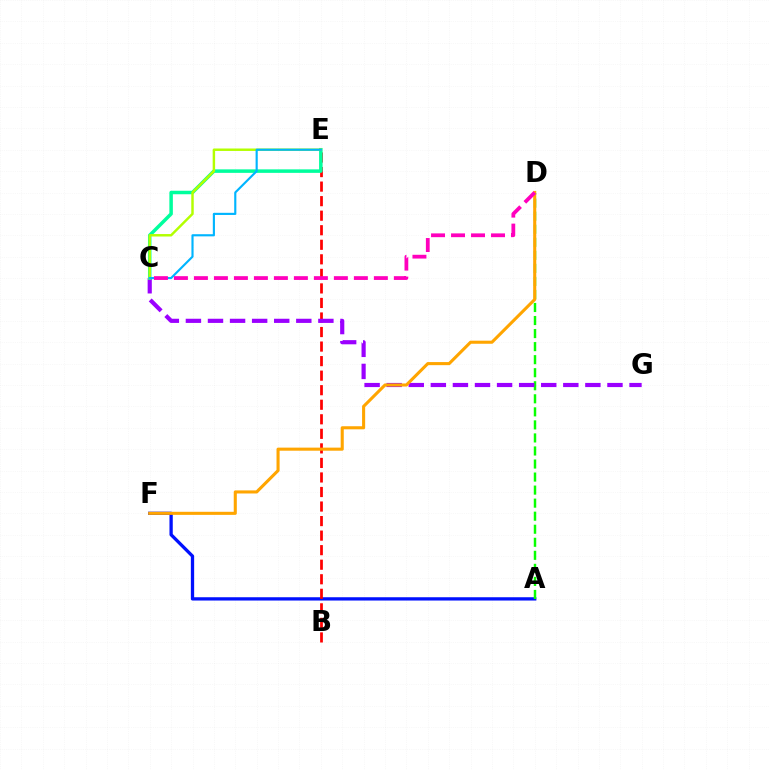{('A', 'F'): [{'color': '#0010ff', 'line_style': 'solid', 'thickness': 2.37}], ('A', 'D'): [{'color': '#08ff00', 'line_style': 'dashed', 'thickness': 1.77}], ('B', 'E'): [{'color': '#ff0000', 'line_style': 'dashed', 'thickness': 1.98}], ('C', 'G'): [{'color': '#9b00ff', 'line_style': 'dashed', 'thickness': 3.0}], ('D', 'F'): [{'color': '#ffa500', 'line_style': 'solid', 'thickness': 2.22}], ('C', 'E'): [{'color': '#00ff9d', 'line_style': 'solid', 'thickness': 2.52}, {'color': '#b3ff00', 'line_style': 'solid', 'thickness': 1.76}, {'color': '#00b5ff', 'line_style': 'solid', 'thickness': 1.54}], ('C', 'D'): [{'color': '#ff00bd', 'line_style': 'dashed', 'thickness': 2.72}]}